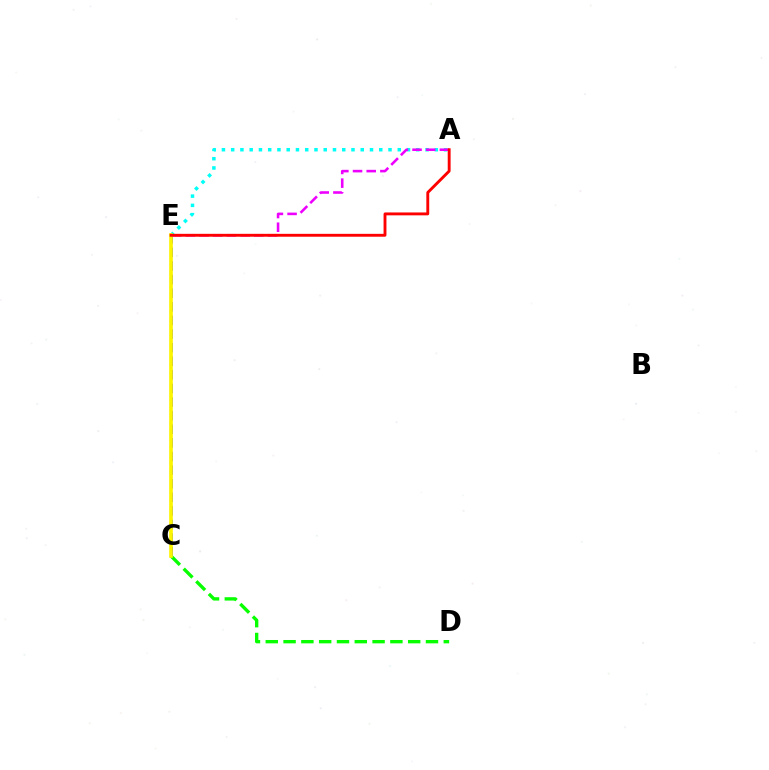{('C', 'E'): [{'color': '#0010ff', 'line_style': 'dashed', 'thickness': 1.85}, {'color': '#fcf500', 'line_style': 'solid', 'thickness': 2.63}], ('C', 'D'): [{'color': '#08ff00', 'line_style': 'dashed', 'thickness': 2.42}], ('A', 'E'): [{'color': '#00fff6', 'line_style': 'dotted', 'thickness': 2.51}, {'color': '#ee00ff', 'line_style': 'dashed', 'thickness': 1.86}, {'color': '#ff0000', 'line_style': 'solid', 'thickness': 2.08}]}